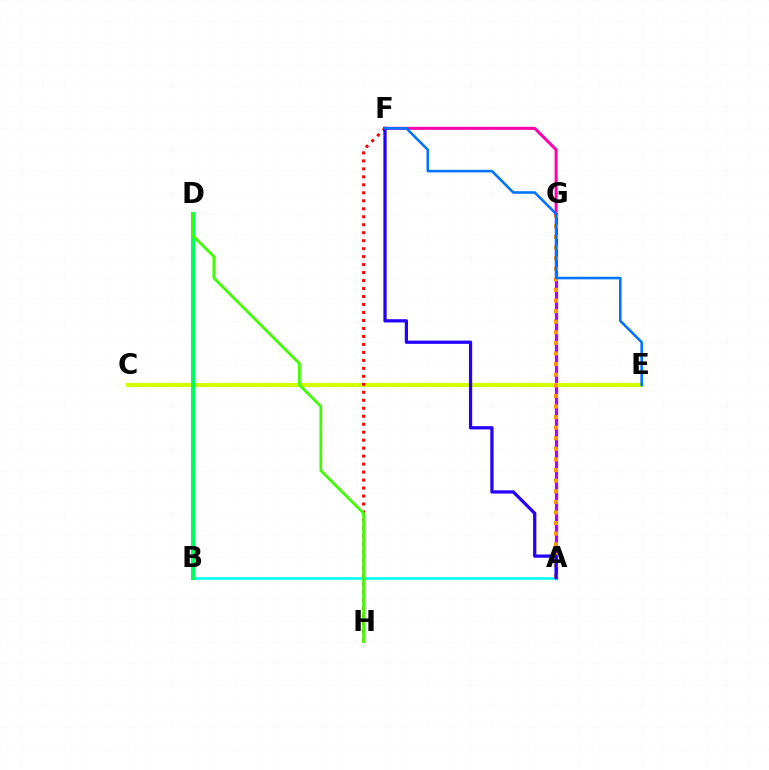{('A', 'G'): [{'color': '#b900ff', 'line_style': 'solid', 'thickness': 2.31}, {'color': '#ff9400', 'line_style': 'dotted', 'thickness': 2.88}], ('C', 'E'): [{'color': '#d1ff00', 'line_style': 'solid', 'thickness': 3.0}], ('A', 'B'): [{'color': '#00fff6', 'line_style': 'solid', 'thickness': 1.85}], ('B', 'D'): [{'color': '#00ff5c', 'line_style': 'solid', 'thickness': 2.88}], ('F', 'G'): [{'color': '#ff00ac', 'line_style': 'solid', 'thickness': 2.18}], ('F', 'H'): [{'color': '#ff0000', 'line_style': 'dotted', 'thickness': 2.17}], ('A', 'F'): [{'color': '#2500ff', 'line_style': 'solid', 'thickness': 2.34}], ('E', 'F'): [{'color': '#0074ff', 'line_style': 'solid', 'thickness': 1.86}], ('D', 'H'): [{'color': '#3dff00', 'line_style': 'solid', 'thickness': 1.99}]}